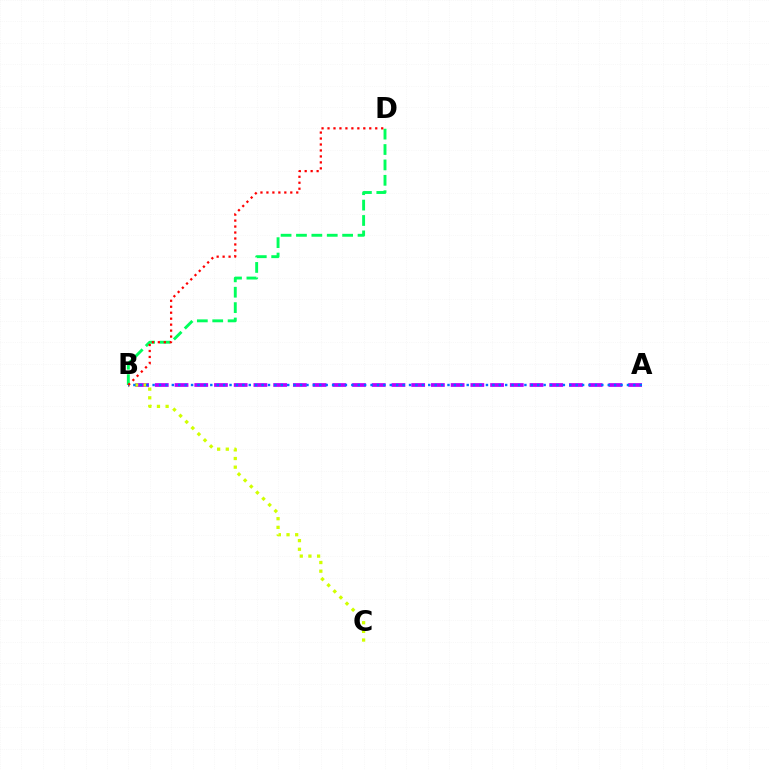{('A', 'B'): [{'color': '#b900ff', 'line_style': 'dashed', 'thickness': 2.68}, {'color': '#0074ff', 'line_style': 'dotted', 'thickness': 1.74}], ('B', 'C'): [{'color': '#d1ff00', 'line_style': 'dotted', 'thickness': 2.35}], ('B', 'D'): [{'color': '#00ff5c', 'line_style': 'dashed', 'thickness': 2.09}, {'color': '#ff0000', 'line_style': 'dotted', 'thickness': 1.62}]}